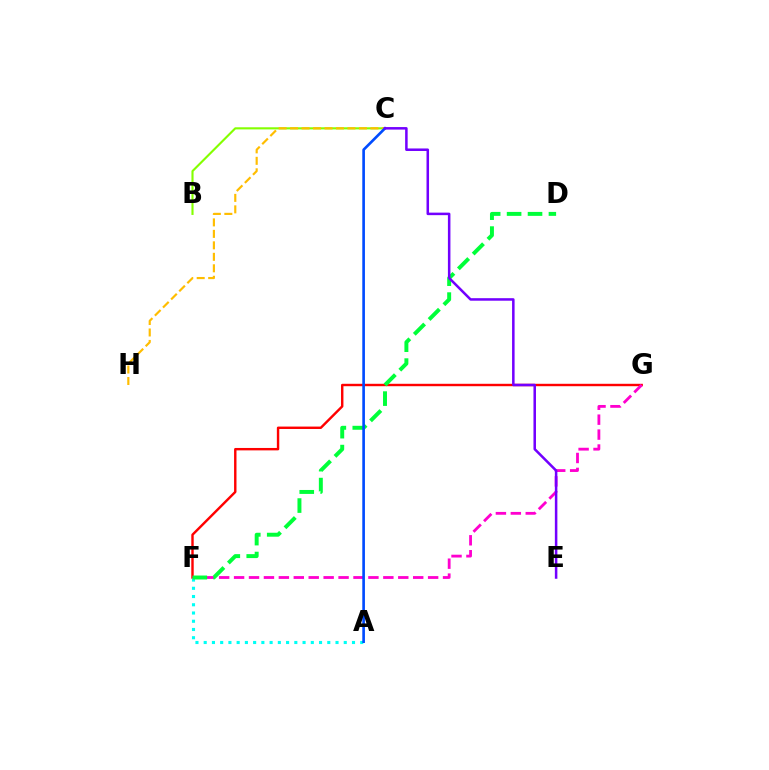{('F', 'G'): [{'color': '#ff0000', 'line_style': 'solid', 'thickness': 1.74}, {'color': '#ff00cf', 'line_style': 'dashed', 'thickness': 2.03}], ('B', 'C'): [{'color': '#84ff00', 'line_style': 'solid', 'thickness': 1.53}], ('A', 'F'): [{'color': '#00fff6', 'line_style': 'dotted', 'thickness': 2.24}], ('D', 'F'): [{'color': '#00ff39', 'line_style': 'dashed', 'thickness': 2.84}], ('C', 'H'): [{'color': '#ffbd00', 'line_style': 'dashed', 'thickness': 1.56}], ('A', 'C'): [{'color': '#004bff', 'line_style': 'solid', 'thickness': 1.91}], ('C', 'E'): [{'color': '#7200ff', 'line_style': 'solid', 'thickness': 1.82}]}